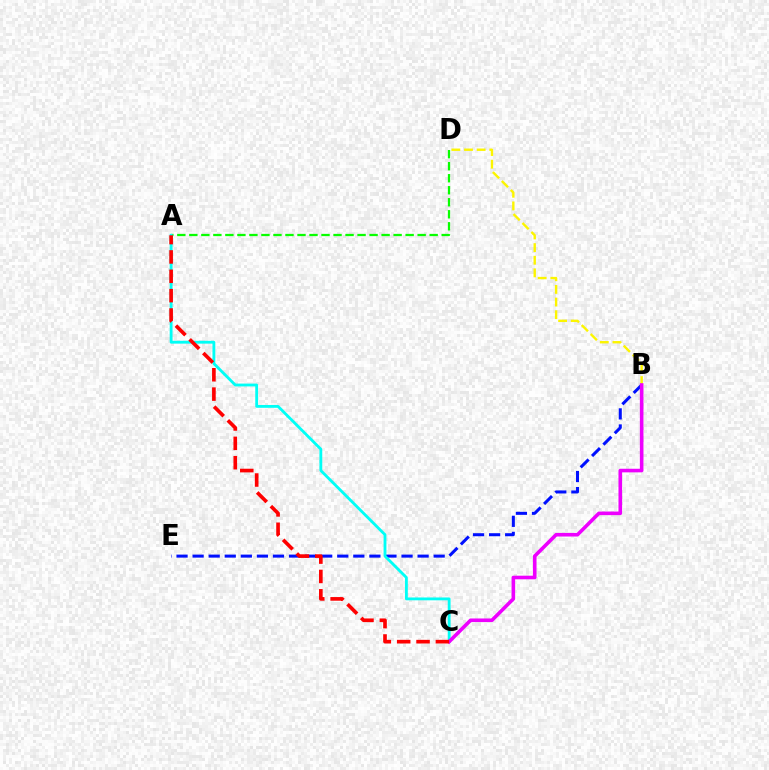{('A', 'D'): [{'color': '#08ff00', 'line_style': 'dashed', 'thickness': 1.63}], ('B', 'D'): [{'color': '#fcf500', 'line_style': 'dashed', 'thickness': 1.72}], ('B', 'E'): [{'color': '#0010ff', 'line_style': 'dashed', 'thickness': 2.18}], ('A', 'C'): [{'color': '#00fff6', 'line_style': 'solid', 'thickness': 2.04}, {'color': '#ff0000', 'line_style': 'dashed', 'thickness': 2.63}], ('B', 'C'): [{'color': '#ee00ff', 'line_style': 'solid', 'thickness': 2.59}]}